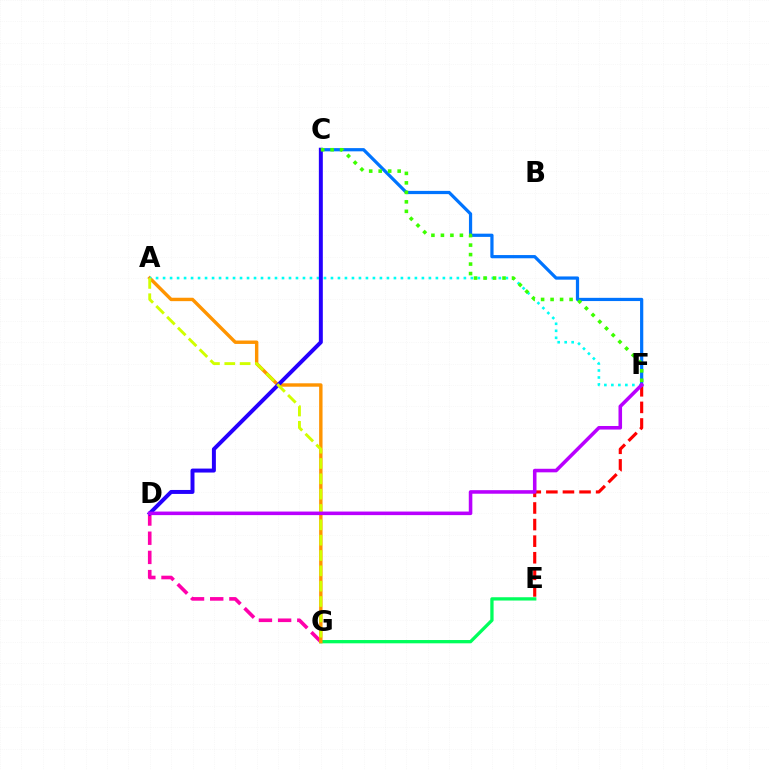{('D', 'G'): [{'color': '#ff00ac', 'line_style': 'dashed', 'thickness': 2.61}], ('E', 'G'): [{'color': '#00ff5c', 'line_style': 'solid', 'thickness': 2.37}], ('E', 'F'): [{'color': '#ff0000', 'line_style': 'dashed', 'thickness': 2.25}], ('A', 'G'): [{'color': '#ff9400', 'line_style': 'solid', 'thickness': 2.45}, {'color': '#d1ff00', 'line_style': 'dashed', 'thickness': 2.08}], ('A', 'F'): [{'color': '#00fff6', 'line_style': 'dotted', 'thickness': 1.9}], ('C', 'F'): [{'color': '#0074ff', 'line_style': 'solid', 'thickness': 2.32}, {'color': '#3dff00', 'line_style': 'dotted', 'thickness': 2.58}], ('C', 'D'): [{'color': '#2500ff', 'line_style': 'solid', 'thickness': 2.86}], ('D', 'F'): [{'color': '#b900ff', 'line_style': 'solid', 'thickness': 2.56}]}